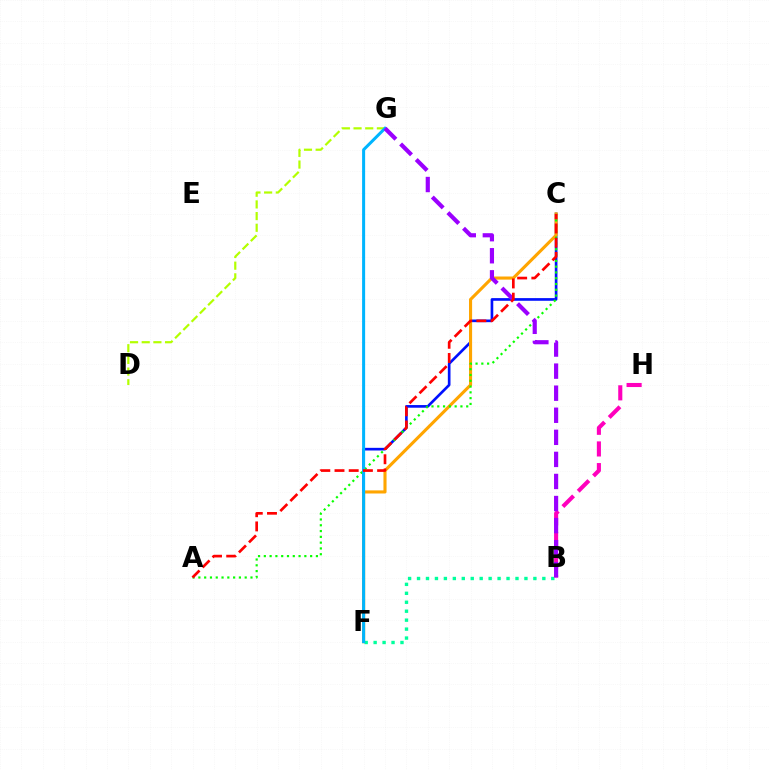{('C', 'F'): [{'color': '#0010ff', 'line_style': 'solid', 'thickness': 1.91}, {'color': '#ffa500', 'line_style': 'solid', 'thickness': 2.24}], ('B', 'F'): [{'color': '#00ff9d', 'line_style': 'dotted', 'thickness': 2.43}], ('A', 'C'): [{'color': '#08ff00', 'line_style': 'dotted', 'thickness': 1.57}, {'color': '#ff0000', 'line_style': 'dashed', 'thickness': 1.93}], ('D', 'G'): [{'color': '#b3ff00', 'line_style': 'dashed', 'thickness': 1.59}], ('B', 'H'): [{'color': '#ff00bd', 'line_style': 'dashed', 'thickness': 2.94}], ('F', 'G'): [{'color': '#00b5ff', 'line_style': 'solid', 'thickness': 2.18}], ('B', 'G'): [{'color': '#9b00ff', 'line_style': 'dashed', 'thickness': 3.0}]}